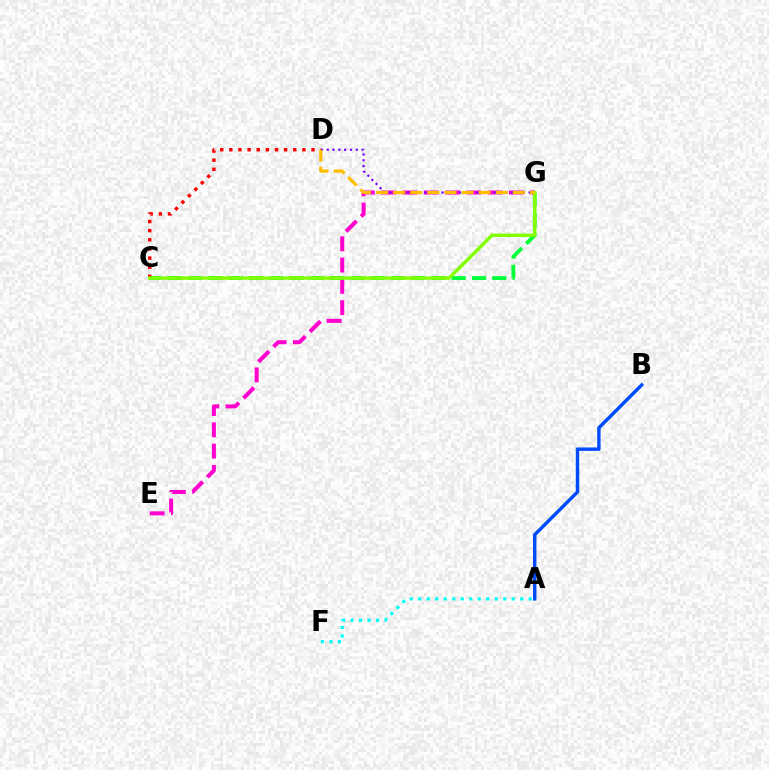{('E', 'G'): [{'color': '#ff00cf', 'line_style': 'dashed', 'thickness': 2.89}], ('D', 'G'): [{'color': '#7200ff', 'line_style': 'dotted', 'thickness': 1.58}, {'color': '#ffbd00', 'line_style': 'dashed', 'thickness': 2.32}], ('C', 'G'): [{'color': '#00ff39', 'line_style': 'dashed', 'thickness': 2.75}, {'color': '#84ff00', 'line_style': 'solid', 'thickness': 2.47}], ('A', 'B'): [{'color': '#004bff', 'line_style': 'solid', 'thickness': 2.46}], ('C', 'D'): [{'color': '#ff0000', 'line_style': 'dotted', 'thickness': 2.48}], ('A', 'F'): [{'color': '#00fff6', 'line_style': 'dotted', 'thickness': 2.31}]}